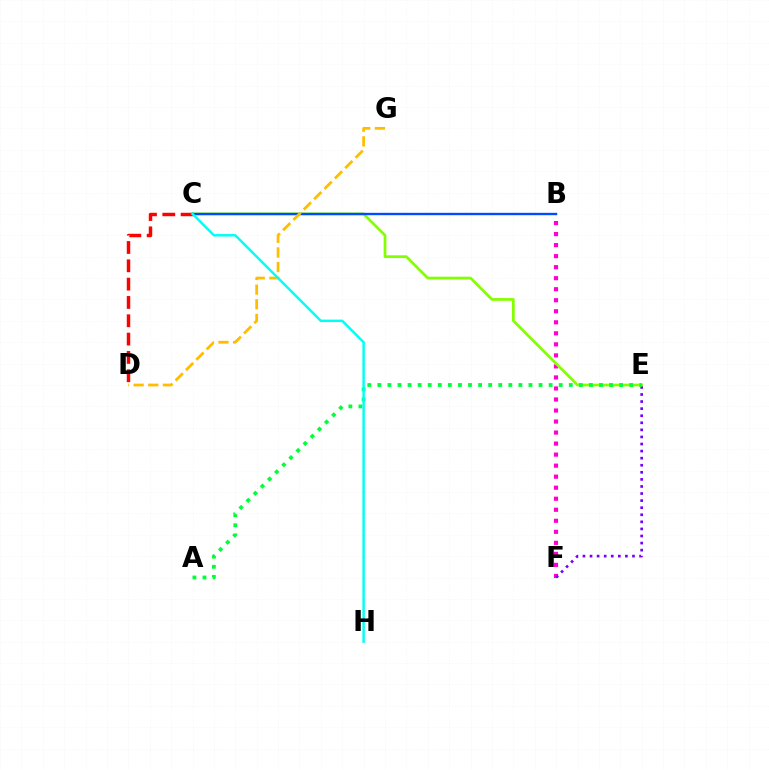{('B', 'F'): [{'color': '#ff00cf', 'line_style': 'dotted', 'thickness': 3.0}], ('E', 'F'): [{'color': '#7200ff', 'line_style': 'dotted', 'thickness': 1.92}], ('C', 'E'): [{'color': '#84ff00', 'line_style': 'solid', 'thickness': 1.97}], ('B', 'C'): [{'color': '#004bff', 'line_style': 'solid', 'thickness': 1.71}], ('A', 'E'): [{'color': '#00ff39', 'line_style': 'dotted', 'thickness': 2.74}], ('D', 'G'): [{'color': '#ffbd00', 'line_style': 'dashed', 'thickness': 1.99}], ('C', 'D'): [{'color': '#ff0000', 'line_style': 'dashed', 'thickness': 2.49}], ('C', 'H'): [{'color': '#00fff6', 'line_style': 'solid', 'thickness': 1.78}]}